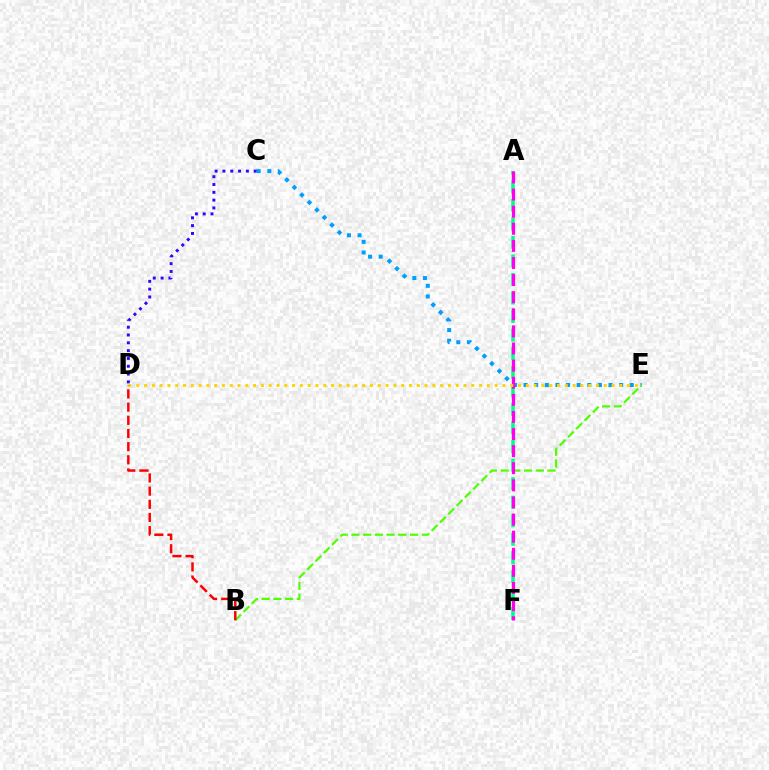{('C', 'E'): [{'color': '#009eff', 'line_style': 'dotted', 'thickness': 2.89}], ('B', 'E'): [{'color': '#4fff00', 'line_style': 'dashed', 'thickness': 1.59}], ('A', 'F'): [{'color': '#00ff86', 'line_style': 'dashed', 'thickness': 2.52}, {'color': '#ff00ed', 'line_style': 'dashed', 'thickness': 2.32}], ('D', 'E'): [{'color': '#ffd500', 'line_style': 'dotted', 'thickness': 2.12}], ('B', 'D'): [{'color': '#ff0000', 'line_style': 'dashed', 'thickness': 1.79}], ('C', 'D'): [{'color': '#3700ff', 'line_style': 'dotted', 'thickness': 2.12}]}